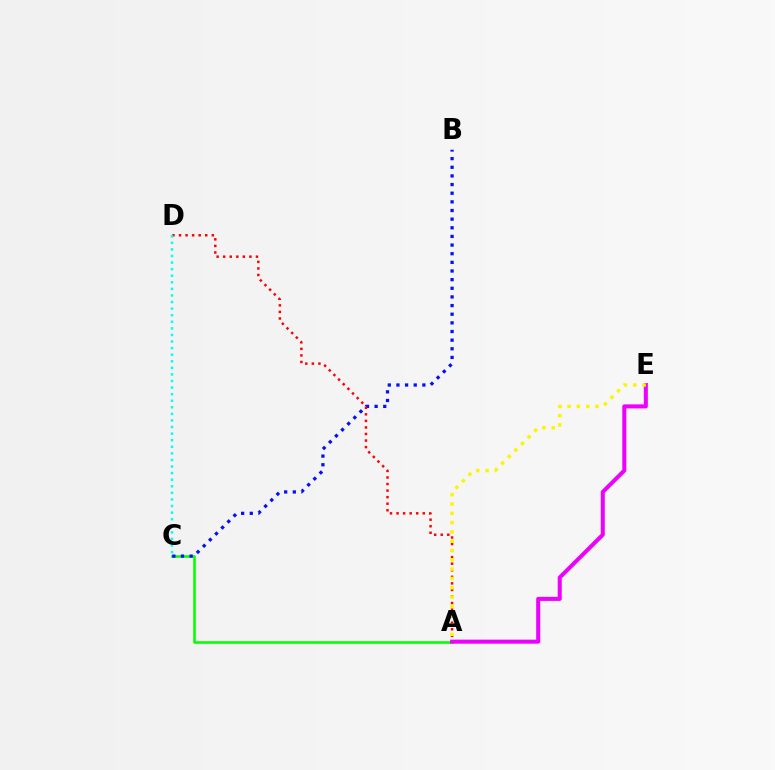{('A', 'C'): [{'color': '#08ff00', 'line_style': 'solid', 'thickness': 1.87}], ('B', 'C'): [{'color': '#0010ff', 'line_style': 'dotted', 'thickness': 2.35}], ('A', 'D'): [{'color': '#ff0000', 'line_style': 'dotted', 'thickness': 1.78}], ('C', 'D'): [{'color': '#00fff6', 'line_style': 'dotted', 'thickness': 1.79}], ('A', 'E'): [{'color': '#ee00ff', 'line_style': 'solid', 'thickness': 2.91}, {'color': '#fcf500', 'line_style': 'dotted', 'thickness': 2.53}]}